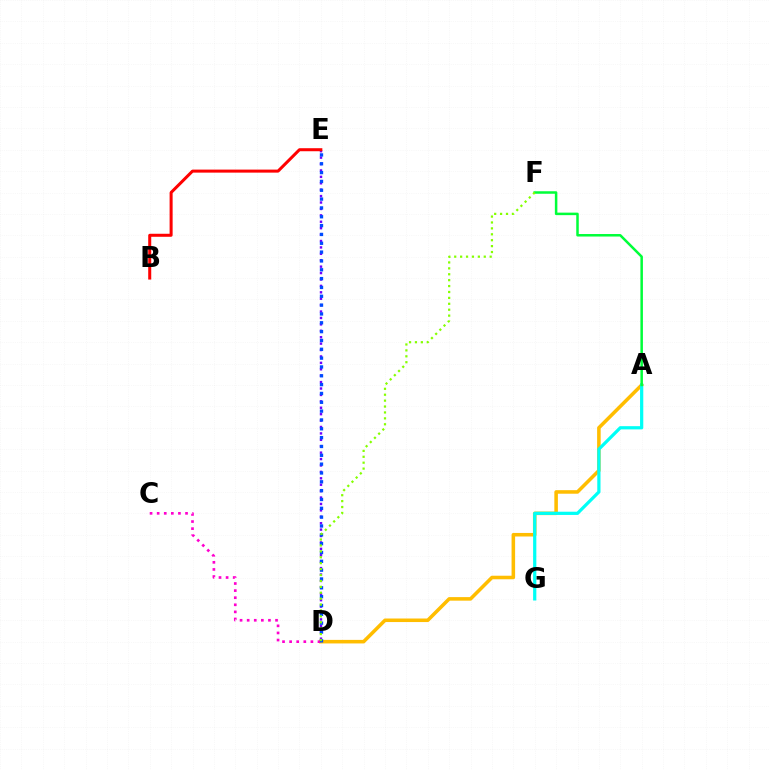{('A', 'D'): [{'color': '#ffbd00', 'line_style': 'solid', 'thickness': 2.56}], ('D', 'E'): [{'color': '#7200ff', 'line_style': 'dotted', 'thickness': 1.74}, {'color': '#004bff', 'line_style': 'dotted', 'thickness': 2.4}], ('C', 'D'): [{'color': '#ff00cf', 'line_style': 'dotted', 'thickness': 1.93}], ('A', 'G'): [{'color': '#00fff6', 'line_style': 'solid', 'thickness': 2.32}], ('A', 'F'): [{'color': '#00ff39', 'line_style': 'solid', 'thickness': 1.81}], ('B', 'E'): [{'color': '#ff0000', 'line_style': 'solid', 'thickness': 2.18}], ('D', 'F'): [{'color': '#84ff00', 'line_style': 'dotted', 'thickness': 1.61}]}